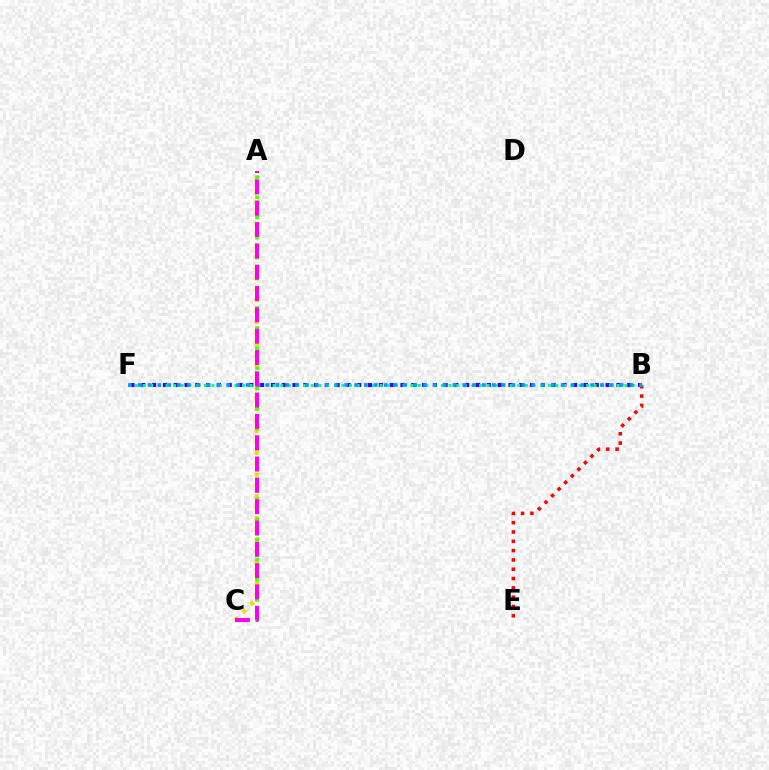{('A', 'C'): [{'color': '#ffd500', 'line_style': 'dotted', 'thickness': 2.96}, {'color': '#4fff00', 'line_style': 'dotted', 'thickness': 2.73}, {'color': '#ff00ed', 'line_style': 'dashed', 'thickness': 2.9}], ('B', 'E'): [{'color': '#ff0000', 'line_style': 'dotted', 'thickness': 2.53}], ('B', 'F'): [{'color': '#3700ff', 'line_style': 'dotted', 'thickness': 2.93}, {'color': '#00ff86', 'line_style': 'dotted', 'thickness': 2.08}, {'color': '#009eff', 'line_style': 'dotted', 'thickness': 2.67}]}